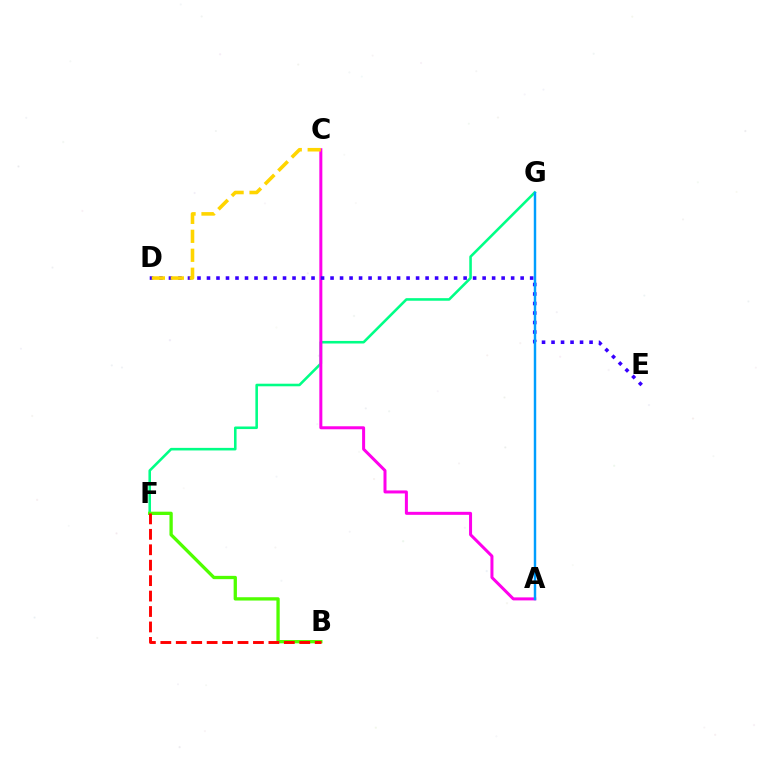{('F', 'G'): [{'color': '#00ff86', 'line_style': 'solid', 'thickness': 1.85}], ('A', 'C'): [{'color': '#ff00ed', 'line_style': 'solid', 'thickness': 2.17}], ('B', 'F'): [{'color': '#4fff00', 'line_style': 'solid', 'thickness': 2.38}, {'color': '#ff0000', 'line_style': 'dashed', 'thickness': 2.1}], ('D', 'E'): [{'color': '#3700ff', 'line_style': 'dotted', 'thickness': 2.58}], ('A', 'G'): [{'color': '#009eff', 'line_style': 'solid', 'thickness': 1.76}], ('C', 'D'): [{'color': '#ffd500', 'line_style': 'dashed', 'thickness': 2.58}]}